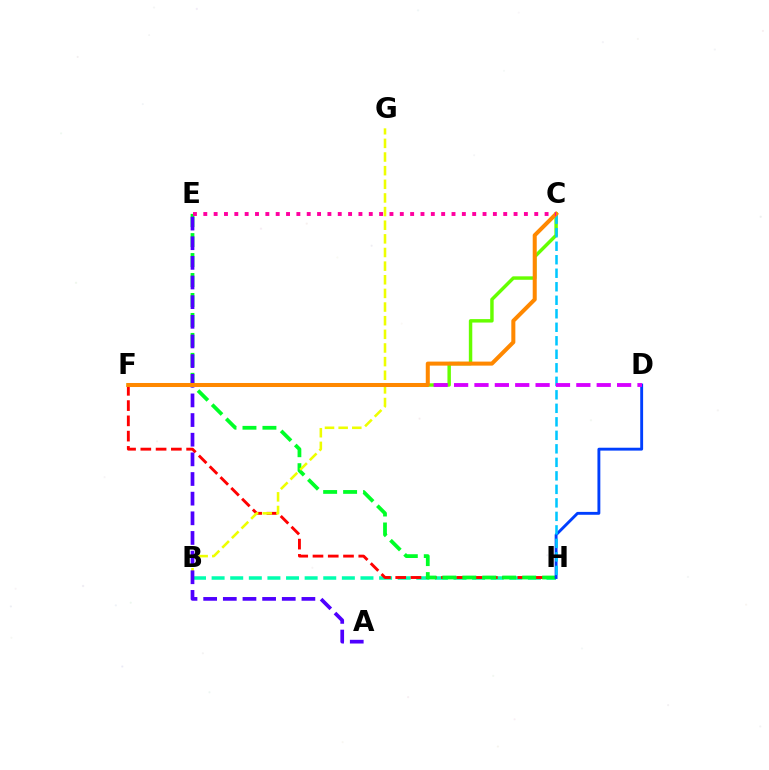{('B', 'H'): [{'color': '#00ffaf', 'line_style': 'dashed', 'thickness': 2.53}], ('F', 'H'): [{'color': '#ff0000', 'line_style': 'dashed', 'thickness': 2.07}], ('C', 'F'): [{'color': '#66ff00', 'line_style': 'solid', 'thickness': 2.48}, {'color': '#ff8800', 'line_style': 'solid', 'thickness': 2.9}], ('E', 'H'): [{'color': '#00ff27', 'line_style': 'dashed', 'thickness': 2.71}], ('D', 'H'): [{'color': '#003fff', 'line_style': 'solid', 'thickness': 2.07}], ('B', 'G'): [{'color': '#eeff00', 'line_style': 'dashed', 'thickness': 1.85}], ('A', 'E'): [{'color': '#4f00ff', 'line_style': 'dashed', 'thickness': 2.67}], ('C', 'H'): [{'color': '#00c7ff', 'line_style': 'dashed', 'thickness': 1.83}], ('D', 'F'): [{'color': '#d600ff', 'line_style': 'dashed', 'thickness': 2.77}], ('C', 'E'): [{'color': '#ff00a0', 'line_style': 'dotted', 'thickness': 2.81}]}